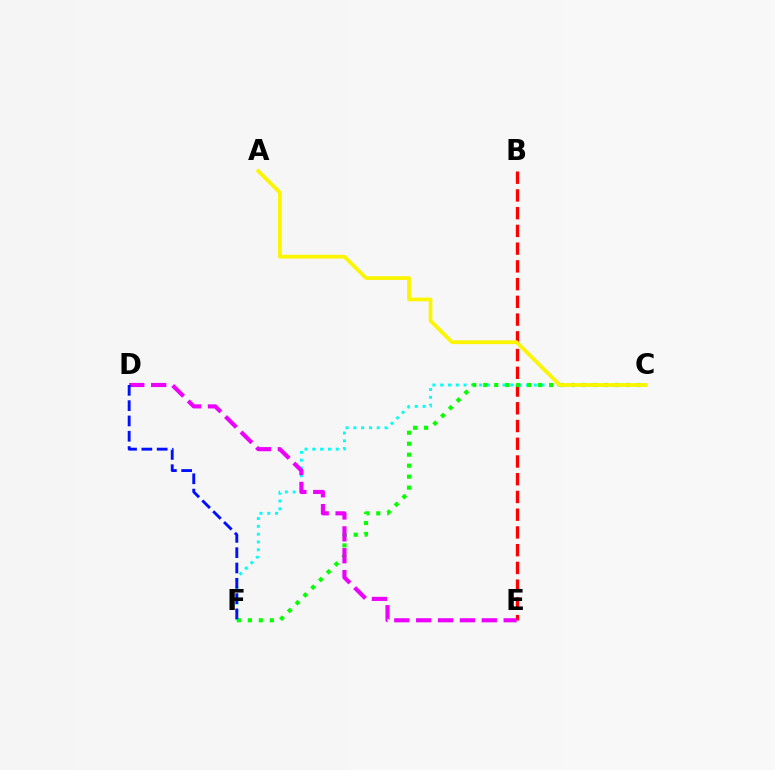{('B', 'E'): [{'color': '#ff0000', 'line_style': 'dashed', 'thickness': 2.41}], ('C', 'F'): [{'color': '#00fff6', 'line_style': 'dotted', 'thickness': 2.12}, {'color': '#08ff00', 'line_style': 'dotted', 'thickness': 2.98}], ('D', 'E'): [{'color': '#ee00ff', 'line_style': 'dashed', 'thickness': 2.97}], ('A', 'C'): [{'color': '#fcf500', 'line_style': 'solid', 'thickness': 2.71}], ('D', 'F'): [{'color': '#0010ff', 'line_style': 'dashed', 'thickness': 2.08}]}